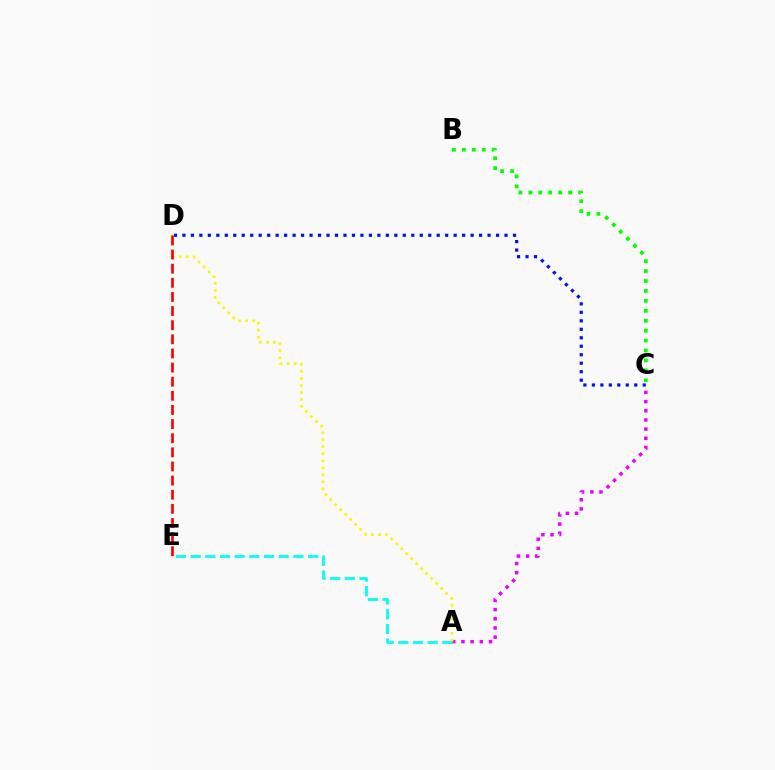{('C', 'D'): [{'color': '#0010ff', 'line_style': 'dotted', 'thickness': 2.3}], ('A', 'C'): [{'color': '#ee00ff', 'line_style': 'dotted', 'thickness': 2.49}], ('A', 'D'): [{'color': '#fcf500', 'line_style': 'dotted', 'thickness': 1.91}], ('B', 'C'): [{'color': '#08ff00', 'line_style': 'dotted', 'thickness': 2.7}], ('D', 'E'): [{'color': '#ff0000', 'line_style': 'dashed', 'thickness': 1.92}], ('A', 'E'): [{'color': '#00fff6', 'line_style': 'dashed', 'thickness': 1.99}]}